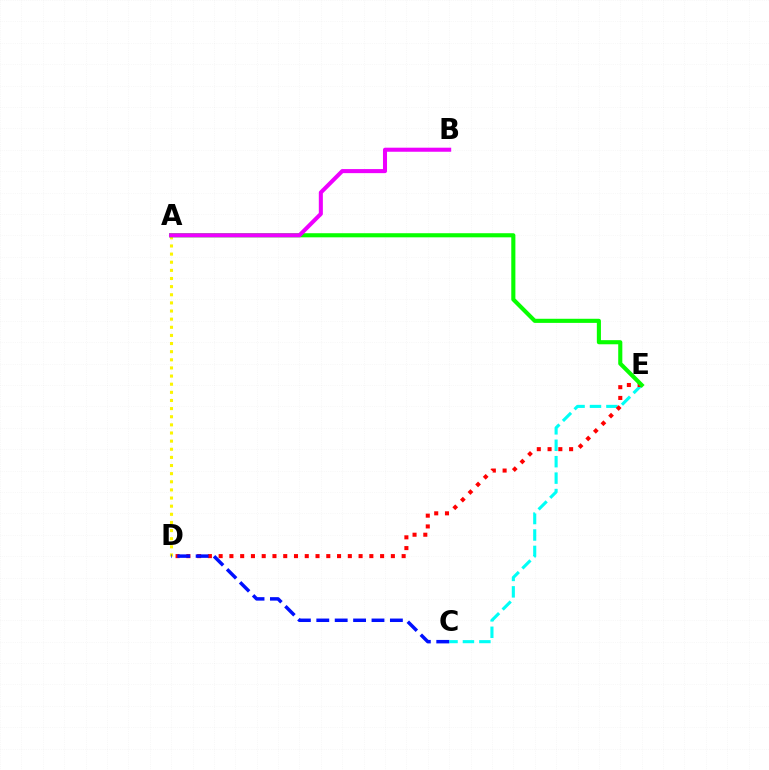{('C', 'E'): [{'color': '#00fff6', 'line_style': 'dashed', 'thickness': 2.23}], ('D', 'E'): [{'color': '#ff0000', 'line_style': 'dotted', 'thickness': 2.92}], ('A', 'D'): [{'color': '#fcf500', 'line_style': 'dotted', 'thickness': 2.21}], ('C', 'D'): [{'color': '#0010ff', 'line_style': 'dashed', 'thickness': 2.5}], ('A', 'E'): [{'color': '#08ff00', 'line_style': 'solid', 'thickness': 2.96}], ('A', 'B'): [{'color': '#ee00ff', 'line_style': 'solid', 'thickness': 2.92}]}